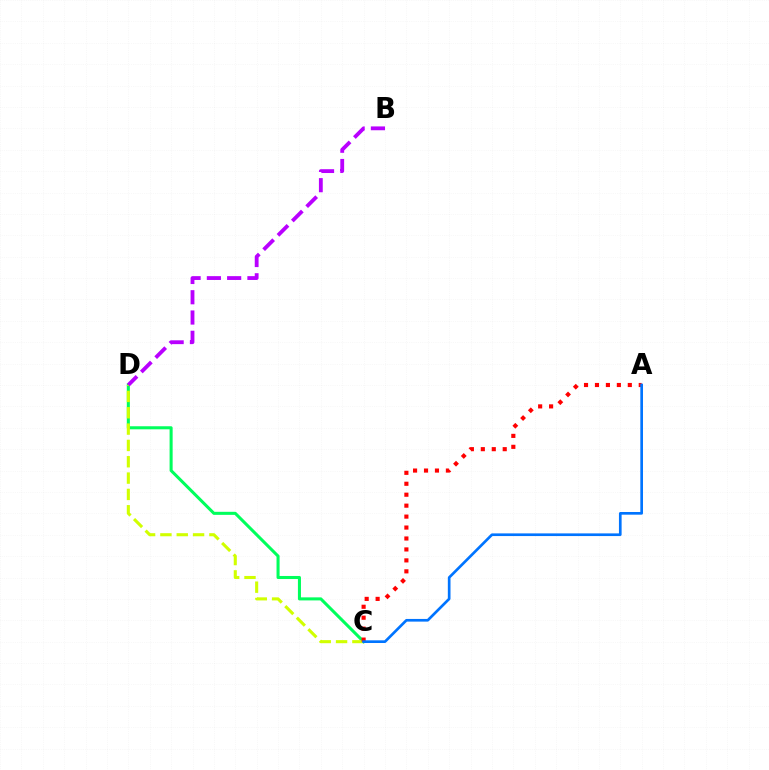{('C', 'D'): [{'color': '#00ff5c', 'line_style': 'solid', 'thickness': 2.2}, {'color': '#d1ff00', 'line_style': 'dashed', 'thickness': 2.22}], ('A', 'C'): [{'color': '#ff0000', 'line_style': 'dotted', 'thickness': 2.97}, {'color': '#0074ff', 'line_style': 'solid', 'thickness': 1.93}], ('B', 'D'): [{'color': '#b900ff', 'line_style': 'dashed', 'thickness': 2.76}]}